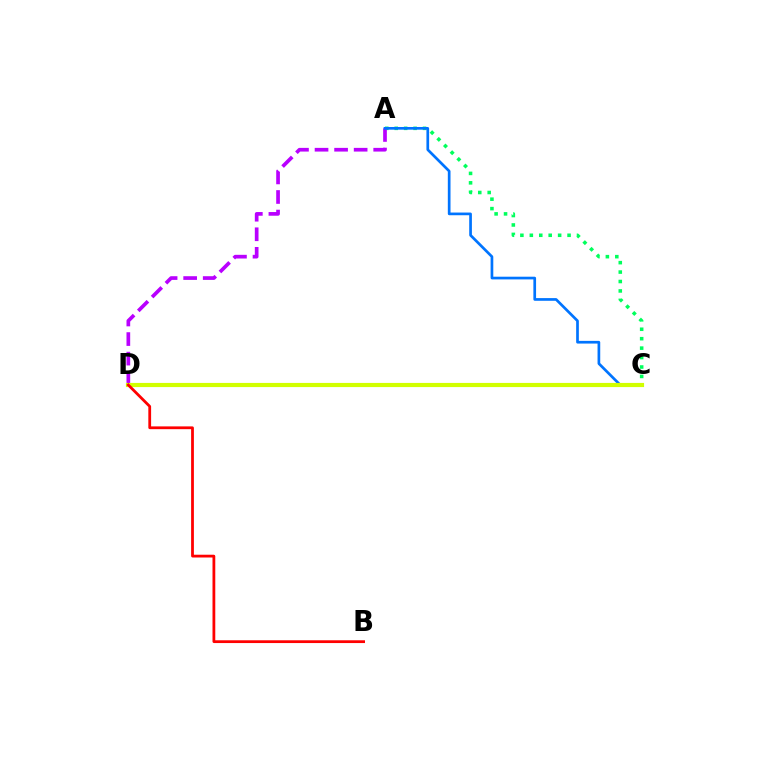{('A', 'C'): [{'color': '#00ff5c', 'line_style': 'dotted', 'thickness': 2.56}, {'color': '#0074ff', 'line_style': 'solid', 'thickness': 1.94}], ('A', 'D'): [{'color': '#b900ff', 'line_style': 'dashed', 'thickness': 2.66}], ('C', 'D'): [{'color': '#d1ff00', 'line_style': 'solid', 'thickness': 3.0}], ('B', 'D'): [{'color': '#ff0000', 'line_style': 'solid', 'thickness': 2.0}]}